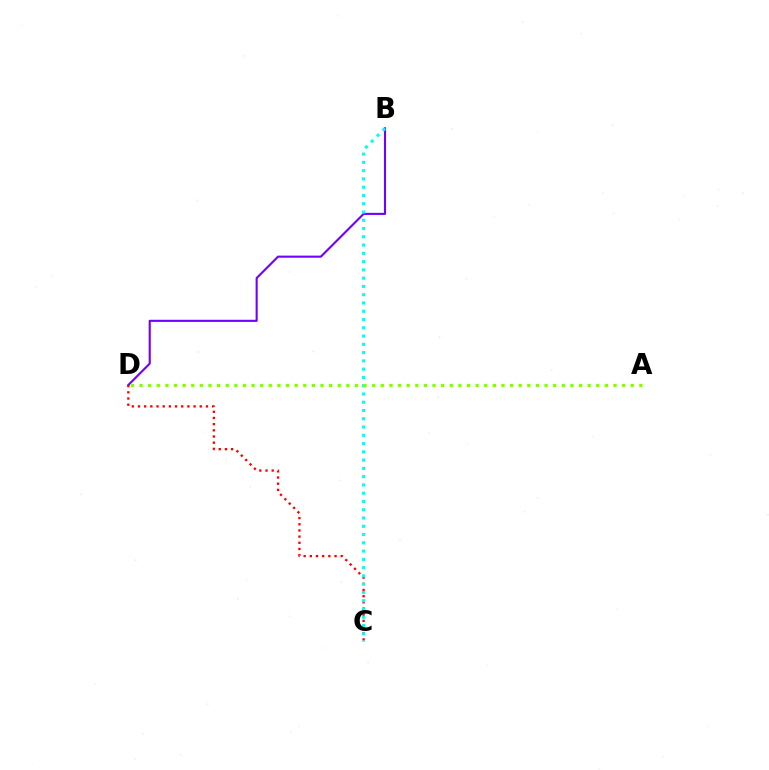{('B', 'D'): [{'color': '#7200ff', 'line_style': 'solid', 'thickness': 1.52}], ('C', 'D'): [{'color': '#ff0000', 'line_style': 'dotted', 'thickness': 1.68}], ('B', 'C'): [{'color': '#00fff6', 'line_style': 'dotted', 'thickness': 2.25}], ('A', 'D'): [{'color': '#84ff00', 'line_style': 'dotted', 'thickness': 2.34}]}